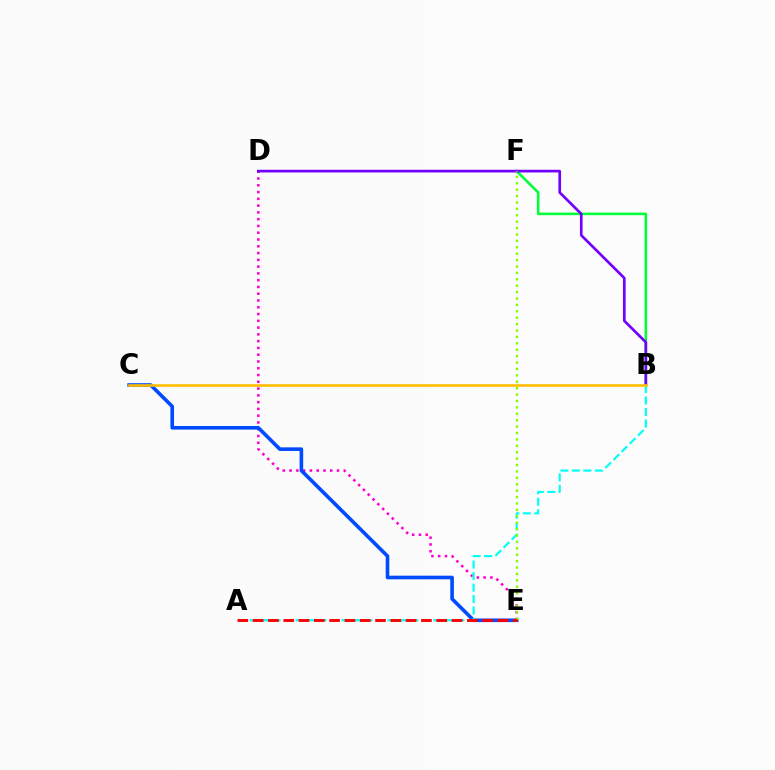{('D', 'E'): [{'color': '#ff00cf', 'line_style': 'dotted', 'thickness': 1.84}], ('B', 'F'): [{'color': '#00ff39', 'line_style': 'solid', 'thickness': 1.85}], ('B', 'D'): [{'color': '#7200ff', 'line_style': 'solid', 'thickness': 1.93}], ('C', 'E'): [{'color': '#004bff', 'line_style': 'solid', 'thickness': 2.61}], ('A', 'B'): [{'color': '#00fff6', 'line_style': 'dashed', 'thickness': 1.56}], ('E', 'F'): [{'color': '#84ff00', 'line_style': 'dotted', 'thickness': 1.74}], ('A', 'E'): [{'color': '#ff0000', 'line_style': 'dashed', 'thickness': 2.08}], ('B', 'C'): [{'color': '#ffbd00', 'line_style': 'solid', 'thickness': 1.88}]}